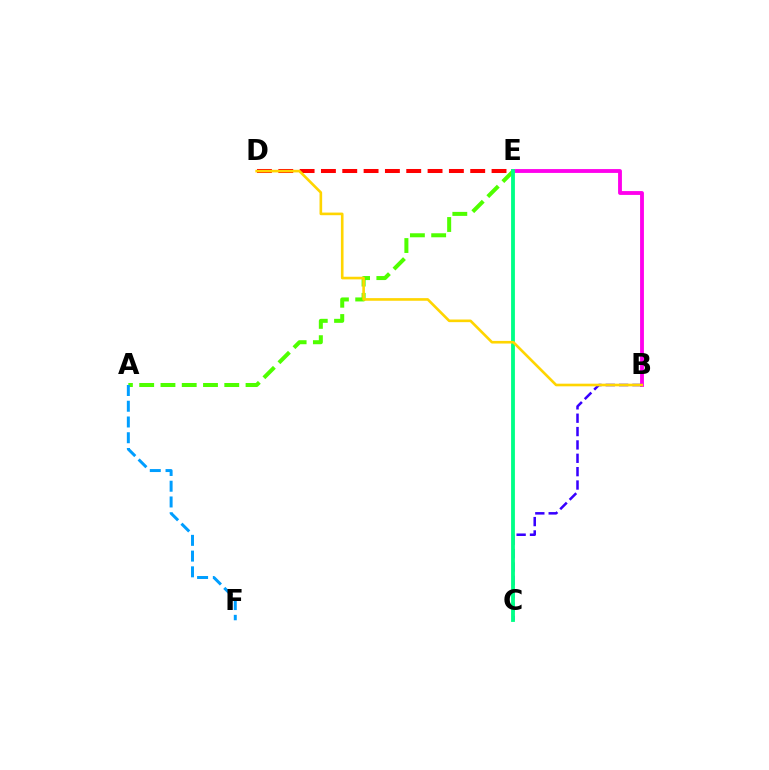{('B', 'E'): [{'color': '#ff00ed', 'line_style': 'solid', 'thickness': 2.77}], ('A', 'E'): [{'color': '#4fff00', 'line_style': 'dashed', 'thickness': 2.89}], ('B', 'C'): [{'color': '#3700ff', 'line_style': 'dashed', 'thickness': 1.82}], ('D', 'E'): [{'color': '#ff0000', 'line_style': 'dashed', 'thickness': 2.9}], ('C', 'E'): [{'color': '#00ff86', 'line_style': 'solid', 'thickness': 2.76}], ('A', 'F'): [{'color': '#009eff', 'line_style': 'dashed', 'thickness': 2.14}], ('B', 'D'): [{'color': '#ffd500', 'line_style': 'solid', 'thickness': 1.89}]}